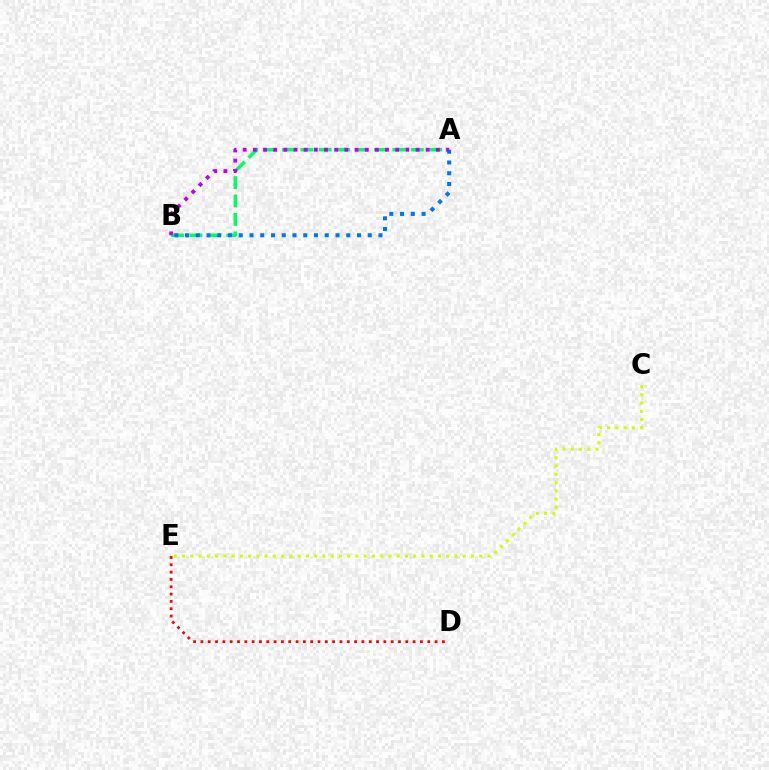{('A', 'B'): [{'color': '#00ff5c', 'line_style': 'dashed', 'thickness': 2.5}, {'color': '#0074ff', 'line_style': 'dotted', 'thickness': 2.92}, {'color': '#b900ff', 'line_style': 'dotted', 'thickness': 2.76}], ('C', 'E'): [{'color': '#d1ff00', 'line_style': 'dotted', 'thickness': 2.24}], ('D', 'E'): [{'color': '#ff0000', 'line_style': 'dotted', 'thickness': 1.99}]}